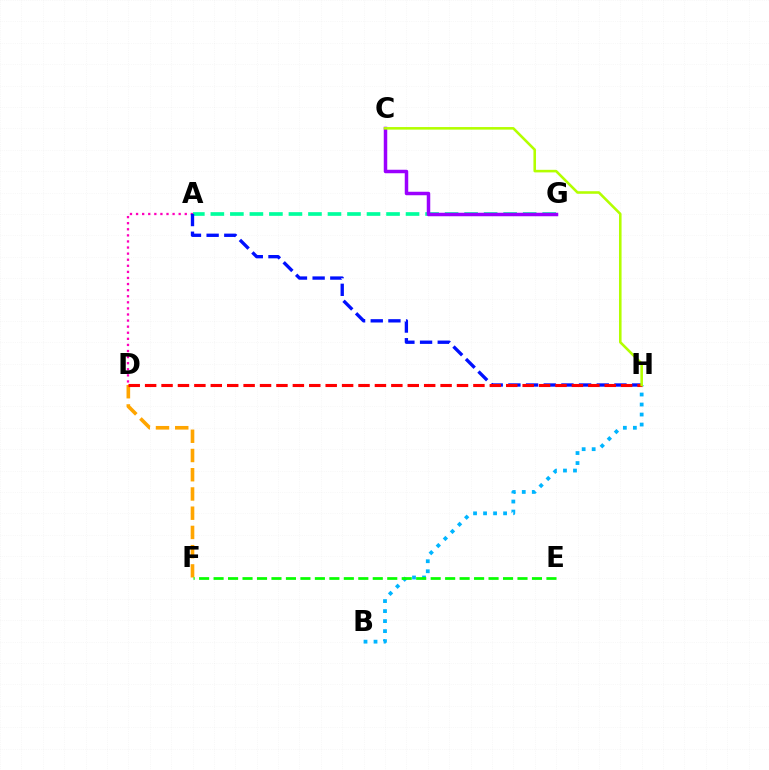{('A', 'D'): [{'color': '#ff00bd', 'line_style': 'dotted', 'thickness': 1.65}], ('B', 'H'): [{'color': '#00b5ff', 'line_style': 'dotted', 'thickness': 2.72}], ('A', 'G'): [{'color': '#00ff9d', 'line_style': 'dashed', 'thickness': 2.65}], ('C', 'G'): [{'color': '#9b00ff', 'line_style': 'solid', 'thickness': 2.52}], ('D', 'F'): [{'color': '#ffa500', 'line_style': 'dashed', 'thickness': 2.61}], ('E', 'F'): [{'color': '#08ff00', 'line_style': 'dashed', 'thickness': 1.97}], ('A', 'H'): [{'color': '#0010ff', 'line_style': 'dashed', 'thickness': 2.4}], ('D', 'H'): [{'color': '#ff0000', 'line_style': 'dashed', 'thickness': 2.23}], ('C', 'H'): [{'color': '#b3ff00', 'line_style': 'solid', 'thickness': 1.85}]}